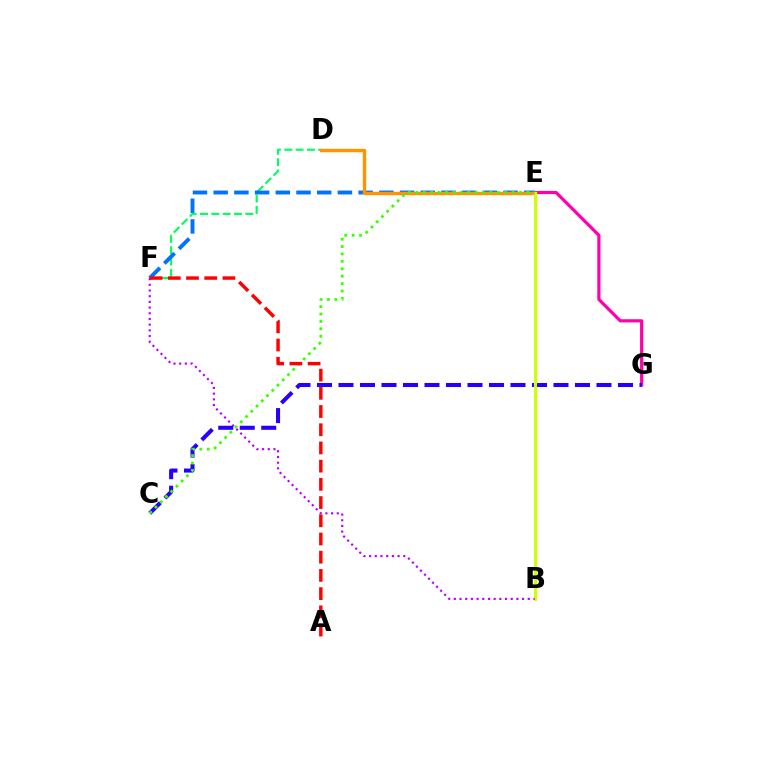{('E', 'G'): [{'color': '#ff00ac', 'line_style': 'solid', 'thickness': 2.3}], ('B', 'E'): [{'color': '#00fff6', 'line_style': 'dotted', 'thickness': 1.97}, {'color': '#d1ff00', 'line_style': 'solid', 'thickness': 2.23}], ('C', 'G'): [{'color': '#2500ff', 'line_style': 'dashed', 'thickness': 2.92}], ('D', 'F'): [{'color': '#00ff5c', 'line_style': 'dashed', 'thickness': 1.54}], ('E', 'F'): [{'color': '#0074ff', 'line_style': 'dashed', 'thickness': 2.81}], ('D', 'E'): [{'color': '#ff9400', 'line_style': 'solid', 'thickness': 2.46}], ('B', 'F'): [{'color': '#b900ff', 'line_style': 'dotted', 'thickness': 1.55}], ('C', 'E'): [{'color': '#3dff00', 'line_style': 'dotted', 'thickness': 2.01}], ('A', 'F'): [{'color': '#ff0000', 'line_style': 'dashed', 'thickness': 2.47}]}